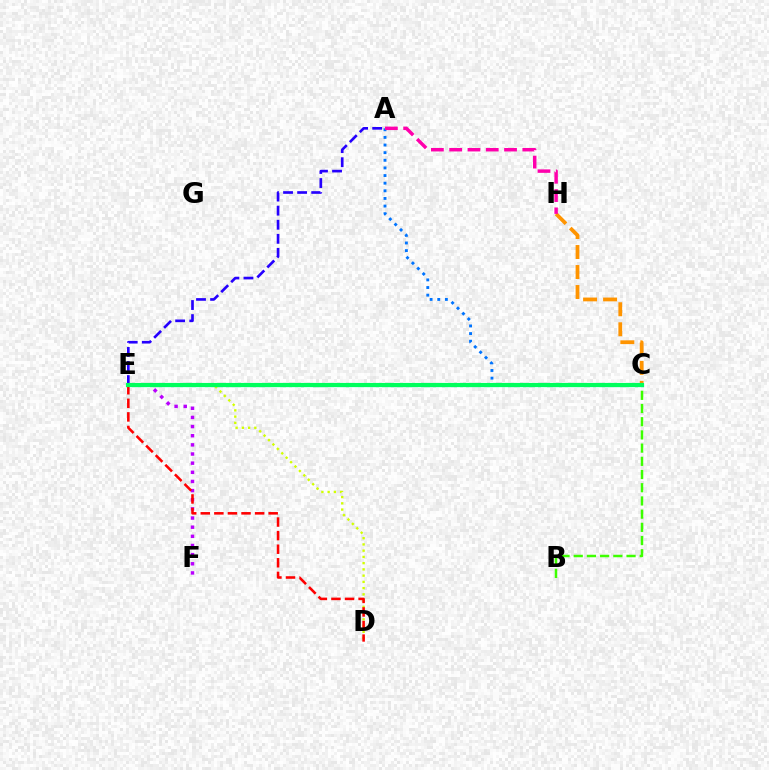{('D', 'E'): [{'color': '#d1ff00', 'line_style': 'dotted', 'thickness': 1.7}, {'color': '#ff0000', 'line_style': 'dashed', 'thickness': 1.84}], ('C', 'E'): [{'color': '#00fff6', 'line_style': 'solid', 'thickness': 2.27}, {'color': '#00ff5c', 'line_style': 'solid', 'thickness': 2.98}], ('A', 'E'): [{'color': '#2500ff', 'line_style': 'dashed', 'thickness': 1.91}], ('E', 'F'): [{'color': '#b900ff', 'line_style': 'dotted', 'thickness': 2.49}], ('C', 'H'): [{'color': '#ff9400', 'line_style': 'dashed', 'thickness': 2.72}], ('A', 'C'): [{'color': '#0074ff', 'line_style': 'dotted', 'thickness': 2.07}], ('B', 'C'): [{'color': '#3dff00', 'line_style': 'dashed', 'thickness': 1.79}], ('A', 'H'): [{'color': '#ff00ac', 'line_style': 'dashed', 'thickness': 2.48}]}